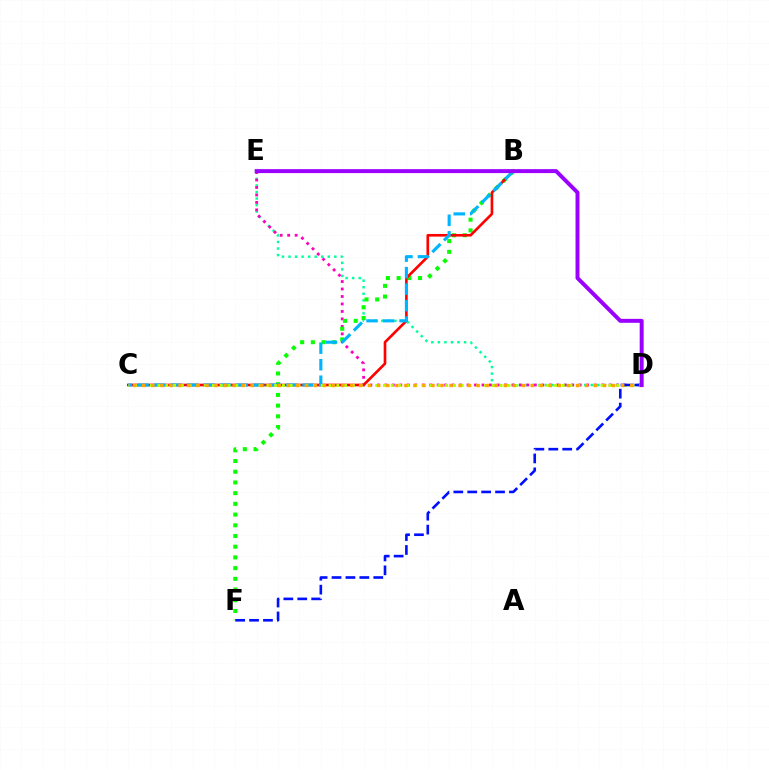{('D', 'E'): [{'color': '#00ff9d', 'line_style': 'dotted', 'thickness': 1.78}, {'color': '#ff00bd', 'line_style': 'dotted', 'thickness': 2.03}, {'color': '#9b00ff', 'line_style': 'solid', 'thickness': 2.85}], ('B', 'F'): [{'color': '#08ff00', 'line_style': 'dotted', 'thickness': 2.91}], ('B', 'C'): [{'color': '#ff0000', 'line_style': 'solid', 'thickness': 1.91}, {'color': '#00b5ff', 'line_style': 'dashed', 'thickness': 2.24}], ('C', 'D'): [{'color': '#b3ff00', 'line_style': 'dotted', 'thickness': 2.11}, {'color': '#ffa500', 'line_style': 'dotted', 'thickness': 2.46}], ('D', 'F'): [{'color': '#0010ff', 'line_style': 'dashed', 'thickness': 1.89}]}